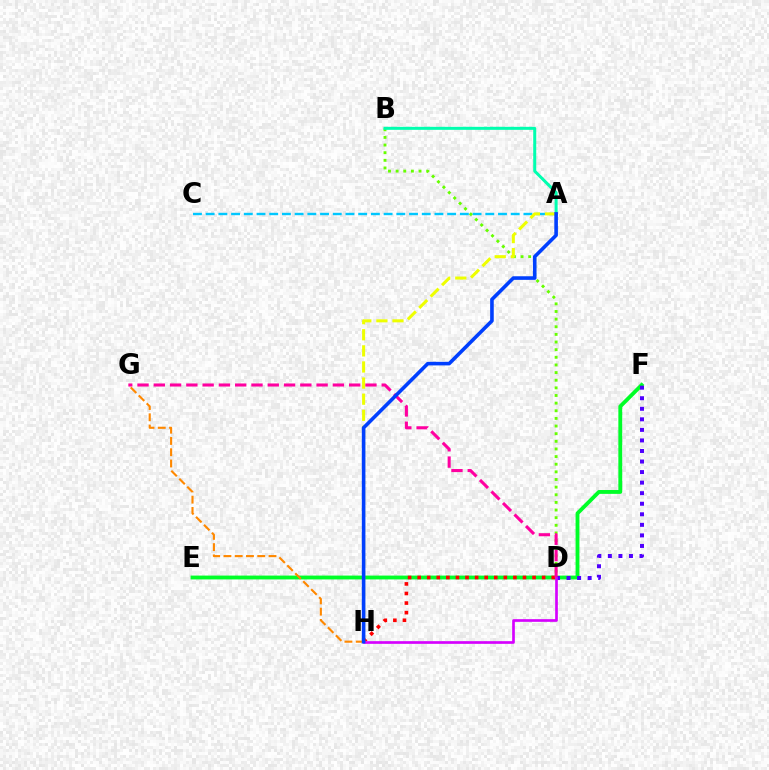{('E', 'F'): [{'color': '#00ff27', 'line_style': 'solid', 'thickness': 2.77}], ('D', 'F'): [{'color': '#4f00ff', 'line_style': 'dotted', 'thickness': 2.87}], ('A', 'C'): [{'color': '#00c7ff', 'line_style': 'dashed', 'thickness': 1.73}], ('D', 'H'): [{'color': '#ff0000', 'line_style': 'dotted', 'thickness': 2.6}, {'color': '#d600ff', 'line_style': 'solid', 'thickness': 1.92}], ('B', 'D'): [{'color': '#66ff00', 'line_style': 'dotted', 'thickness': 2.07}], ('A', 'B'): [{'color': '#00ffaf', 'line_style': 'solid', 'thickness': 2.17}], ('D', 'G'): [{'color': '#ff00a0', 'line_style': 'dashed', 'thickness': 2.21}], ('A', 'H'): [{'color': '#eeff00', 'line_style': 'dashed', 'thickness': 2.19}, {'color': '#003fff', 'line_style': 'solid', 'thickness': 2.59}], ('G', 'H'): [{'color': '#ff8800', 'line_style': 'dashed', 'thickness': 1.53}]}